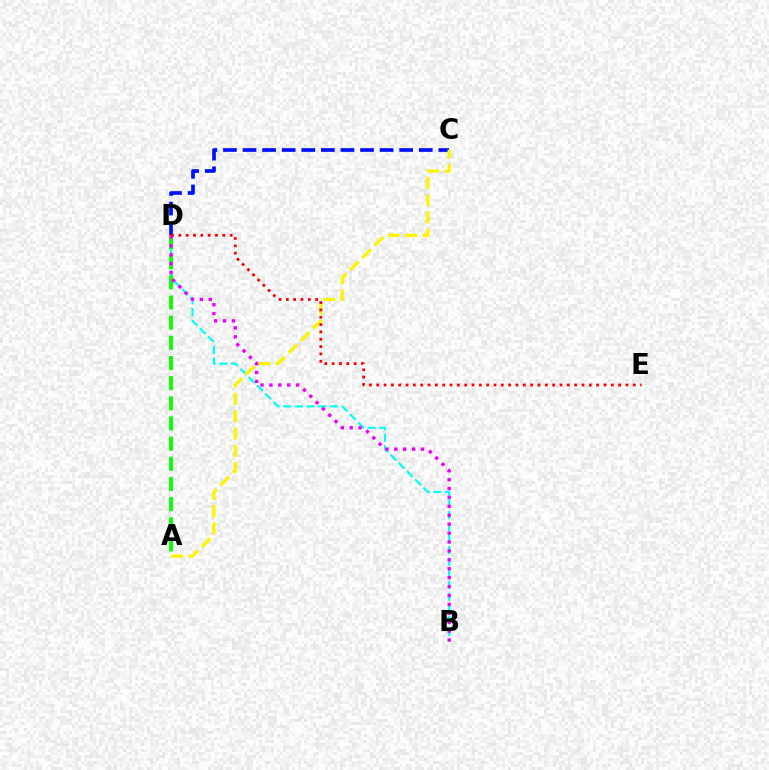{('C', 'D'): [{'color': '#0010ff', 'line_style': 'dashed', 'thickness': 2.66}], ('B', 'D'): [{'color': '#00fff6', 'line_style': 'dashed', 'thickness': 1.58}, {'color': '#ee00ff', 'line_style': 'dotted', 'thickness': 2.42}], ('A', 'D'): [{'color': '#08ff00', 'line_style': 'dashed', 'thickness': 2.74}], ('A', 'C'): [{'color': '#fcf500', 'line_style': 'dashed', 'thickness': 2.35}], ('D', 'E'): [{'color': '#ff0000', 'line_style': 'dotted', 'thickness': 1.99}]}